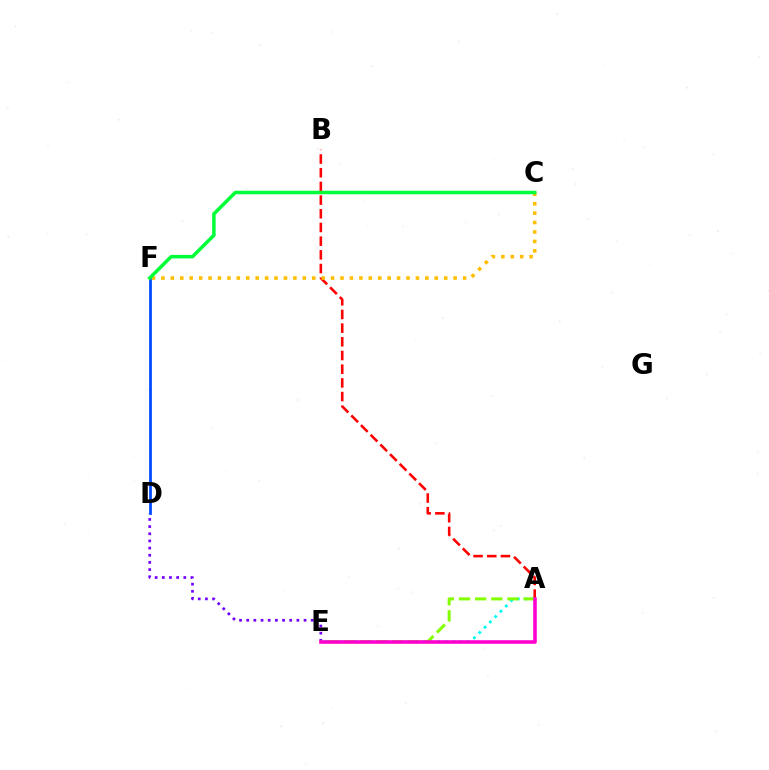{('D', 'E'): [{'color': '#7200ff', 'line_style': 'dotted', 'thickness': 1.95}], ('A', 'B'): [{'color': '#ff0000', 'line_style': 'dashed', 'thickness': 1.86}], ('A', 'E'): [{'color': '#00fff6', 'line_style': 'dotted', 'thickness': 2.04}, {'color': '#84ff00', 'line_style': 'dashed', 'thickness': 2.19}, {'color': '#ff00cf', 'line_style': 'solid', 'thickness': 2.58}], ('C', 'F'): [{'color': '#ffbd00', 'line_style': 'dotted', 'thickness': 2.56}, {'color': '#00ff39', 'line_style': 'solid', 'thickness': 2.52}], ('D', 'F'): [{'color': '#004bff', 'line_style': 'solid', 'thickness': 2.0}]}